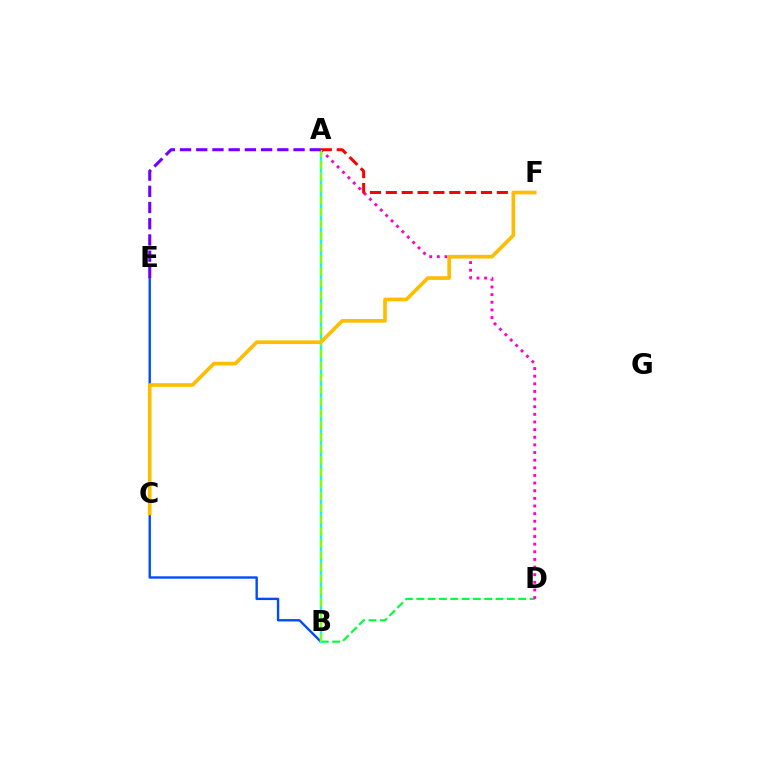{('B', 'D'): [{'color': '#00ff39', 'line_style': 'dashed', 'thickness': 1.54}], ('B', 'E'): [{'color': '#004bff', 'line_style': 'solid', 'thickness': 1.71}], ('A', 'B'): [{'color': '#00fff6', 'line_style': 'solid', 'thickness': 1.72}, {'color': '#84ff00', 'line_style': 'dashed', 'thickness': 1.61}], ('A', 'D'): [{'color': '#ff00cf', 'line_style': 'dotted', 'thickness': 2.07}], ('A', 'F'): [{'color': '#ff0000', 'line_style': 'dashed', 'thickness': 2.16}], ('C', 'F'): [{'color': '#ffbd00', 'line_style': 'solid', 'thickness': 2.64}], ('A', 'E'): [{'color': '#7200ff', 'line_style': 'dashed', 'thickness': 2.2}]}